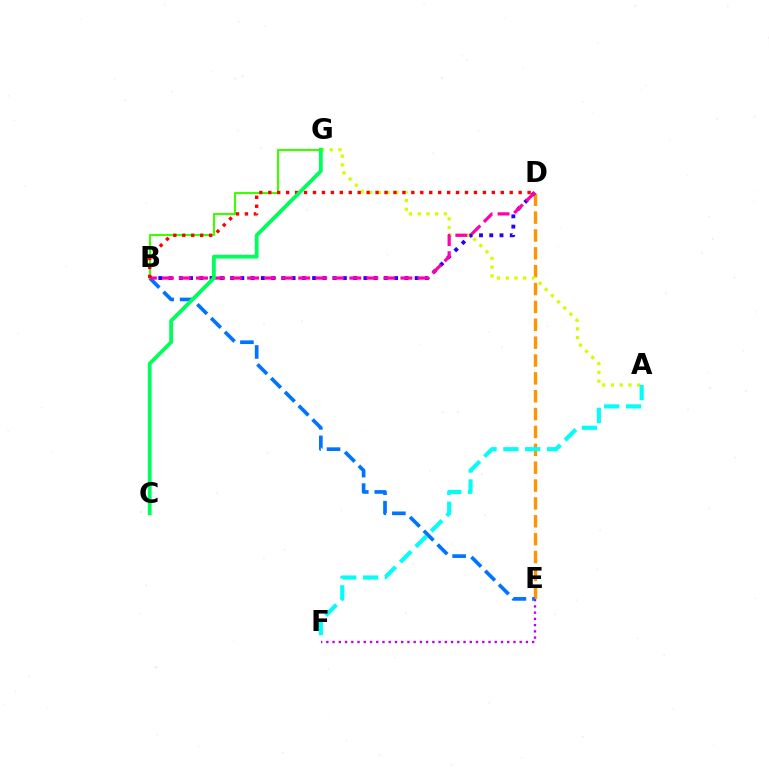{('D', 'E'): [{'color': '#ff9400', 'line_style': 'dashed', 'thickness': 2.43}], ('B', 'D'): [{'color': '#2500ff', 'line_style': 'dotted', 'thickness': 2.79}, {'color': '#ff00ac', 'line_style': 'dashed', 'thickness': 2.31}, {'color': '#ff0000', 'line_style': 'dotted', 'thickness': 2.43}], ('E', 'F'): [{'color': '#b900ff', 'line_style': 'dotted', 'thickness': 1.69}], ('B', 'E'): [{'color': '#0074ff', 'line_style': 'dashed', 'thickness': 2.65}], ('A', 'G'): [{'color': '#d1ff00', 'line_style': 'dotted', 'thickness': 2.37}], ('B', 'G'): [{'color': '#3dff00', 'line_style': 'solid', 'thickness': 1.53}], ('C', 'G'): [{'color': '#00ff5c', 'line_style': 'solid', 'thickness': 2.74}], ('A', 'F'): [{'color': '#00fff6', 'line_style': 'dashed', 'thickness': 2.97}]}